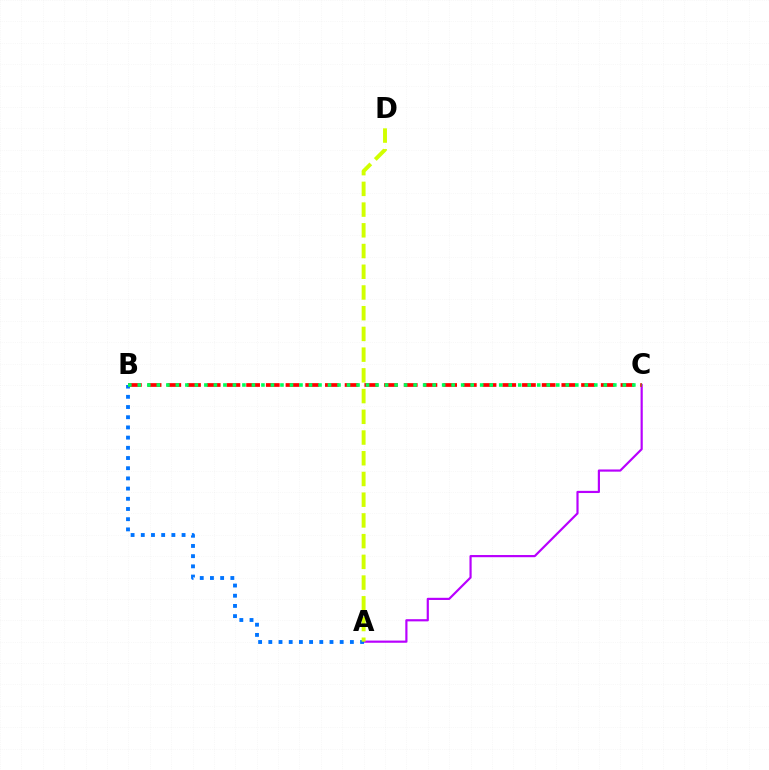{('A', 'C'): [{'color': '#b900ff', 'line_style': 'solid', 'thickness': 1.57}], ('A', 'B'): [{'color': '#0074ff', 'line_style': 'dotted', 'thickness': 2.77}], ('B', 'C'): [{'color': '#ff0000', 'line_style': 'dashed', 'thickness': 2.68}, {'color': '#00ff5c', 'line_style': 'dotted', 'thickness': 2.58}], ('A', 'D'): [{'color': '#d1ff00', 'line_style': 'dashed', 'thickness': 2.82}]}